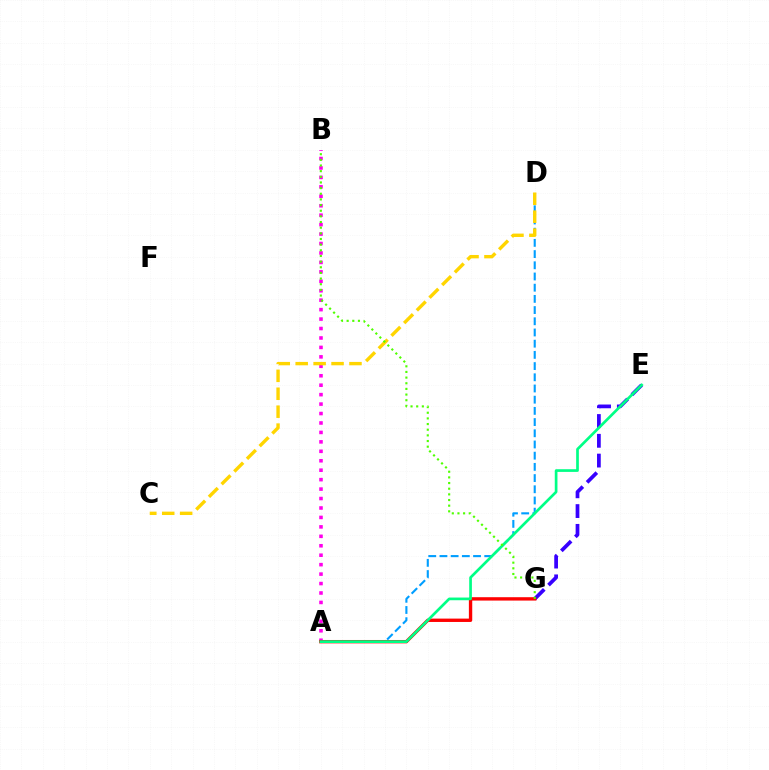{('A', 'B'): [{'color': '#ff00ed', 'line_style': 'dotted', 'thickness': 2.57}], ('A', 'D'): [{'color': '#009eff', 'line_style': 'dashed', 'thickness': 1.52}], ('E', 'G'): [{'color': '#3700ff', 'line_style': 'dashed', 'thickness': 2.69}], ('C', 'D'): [{'color': '#ffd500', 'line_style': 'dashed', 'thickness': 2.44}], ('A', 'G'): [{'color': '#ff0000', 'line_style': 'solid', 'thickness': 2.42}], ('A', 'E'): [{'color': '#00ff86', 'line_style': 'solid', 'thickness': 1.94}], ('B', 'G'): [{'color': '#4fff00', 'line_style': 'dotted', 'thickness': 1.54}]}